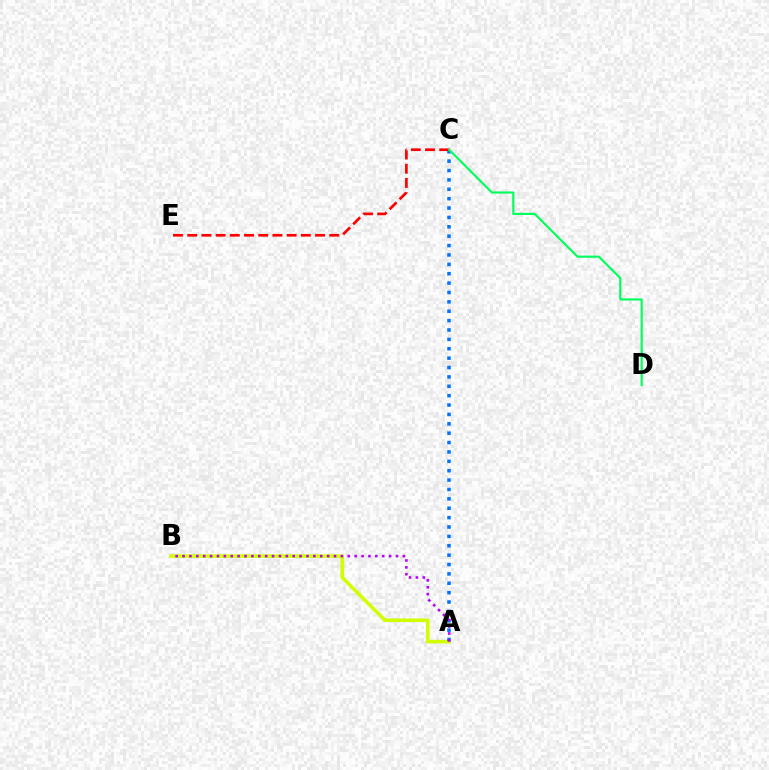{('A', 'B'): [{'color': '#d1ff00', 'line_style': 'solid', 'thickness': 2.55}, {'color': '#b900ff', 'line_style': 'dotted', 'thickness': 1.87}], ('A', 'C'): [{'color': '#0074ff', 'line_style': 'dotted', 'thickness': 2.55}], ('C', 'E'): [{'color': '#ff0000', 'line_style': 'dashed', 'thickness': 1.93}], ('C', 'D'): [{'color': '#00ff5c', 'line_style': 'solid', 'thickness': 1.56}]}